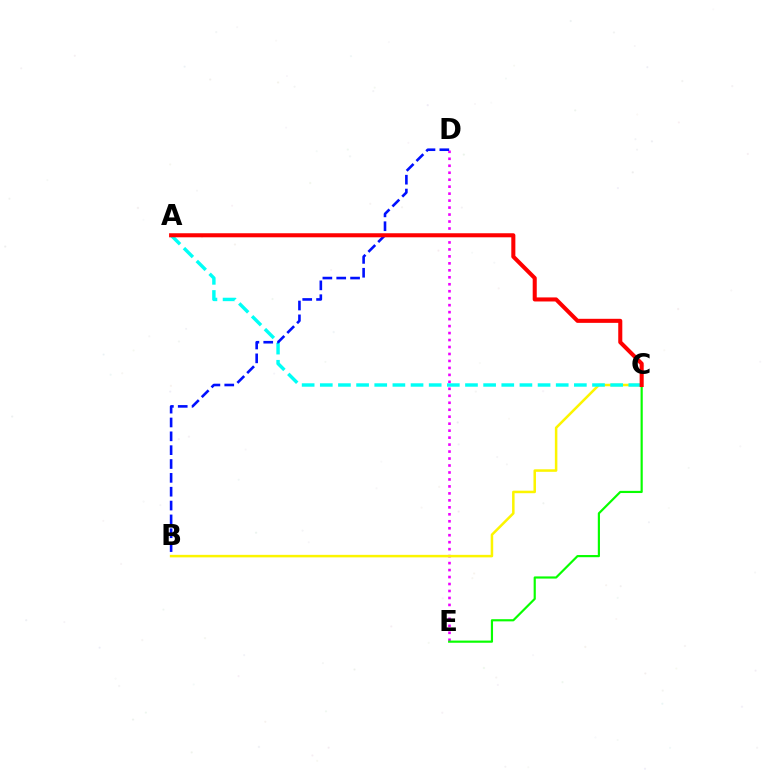{('D', 'E'): [{'color': '#ee00ff', 'line_style': 'dotted', 'thickness': 1.89}], ('C', 'E'): [{'color': '#08ff00', 'line_style': 'solid', 'thickness': 1.56}], ('B', 'C'): [{'color': '#fcf500', 'line_style': 'solid', 'thickness': 1.81}], ('A', 'C'): [{'color': '#00fff6', 'line_style': 'dashed', 'thickness': 2.47}, {'color': '#ff0000', 'line_style': 'solid', 'thickness': 2.92}], ('B', 'D'): [{'color': '#0010ff', 'line_style': 'dashed', 'thickness': 1.88}]}